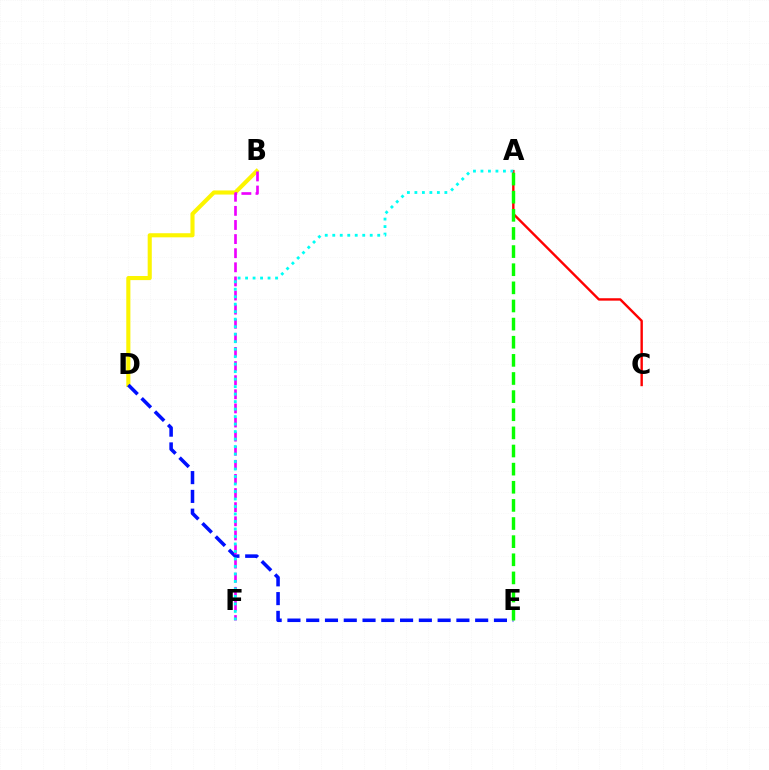{('B', 'D'): [{'color': '#fcf500', 'line_style': 'solid', 'thickness': 2.95}], ('A', 'C'): [{'color': '#ff0000', 'line_style': 'solid', 'thickness': 1.73}], ('D', 'E'): [{'color': '#0010ff', 'line_style': 'dashed', 'thickness': 2.55}], ('B', 'F'): [{'color': '#ee00ff', 'line_style': 'dashed', 'thickness': 1.92}], ('A', 'E'): [{'color': '#08ff00', 'line_style': 'dashed', 'thickness': 2.46}], ('A', 'F'): [{'color': '#00fff6', 'line_style': 'dotted', 'thickness': 2.04}]}